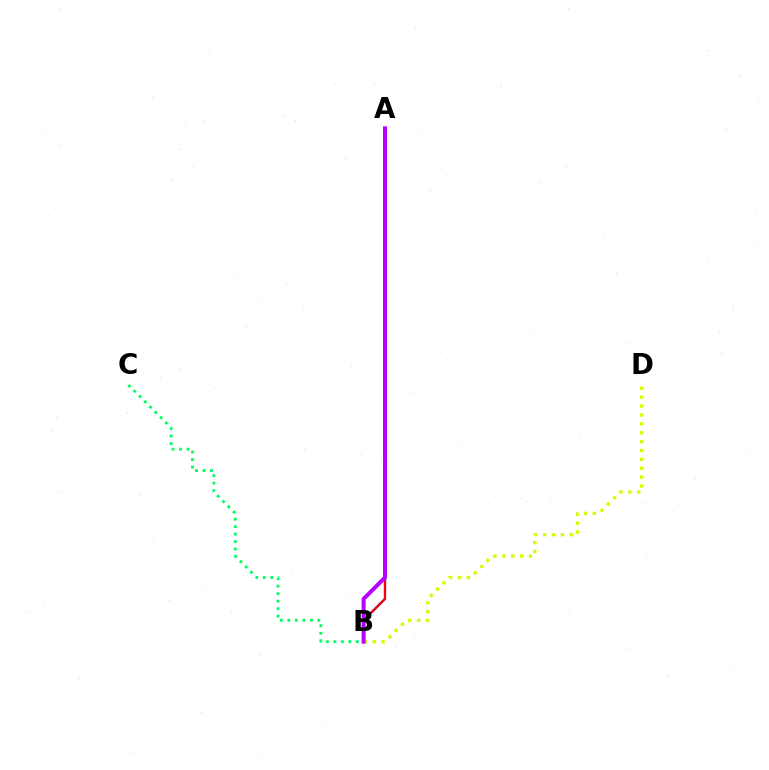{('A', 'B'): [{'color': '#0074ff', 'line_style': 'solid', 'thickness': 1.7}, {'color': '#ff0000', 'line_style': 'solid', 'thickness': 1.54}, {'color': '#b900ff', 'line_style': 'solid', 'thickness': 2.86}], ('B', 'C'): [{'color': '#00ff5c', 'line_style': 'dotted', 'thickness': 2.03}], ('B', 'D'): [{'color': '#d1ff00', 'line_style': 'dotted', 'thickness': 2.41}]}